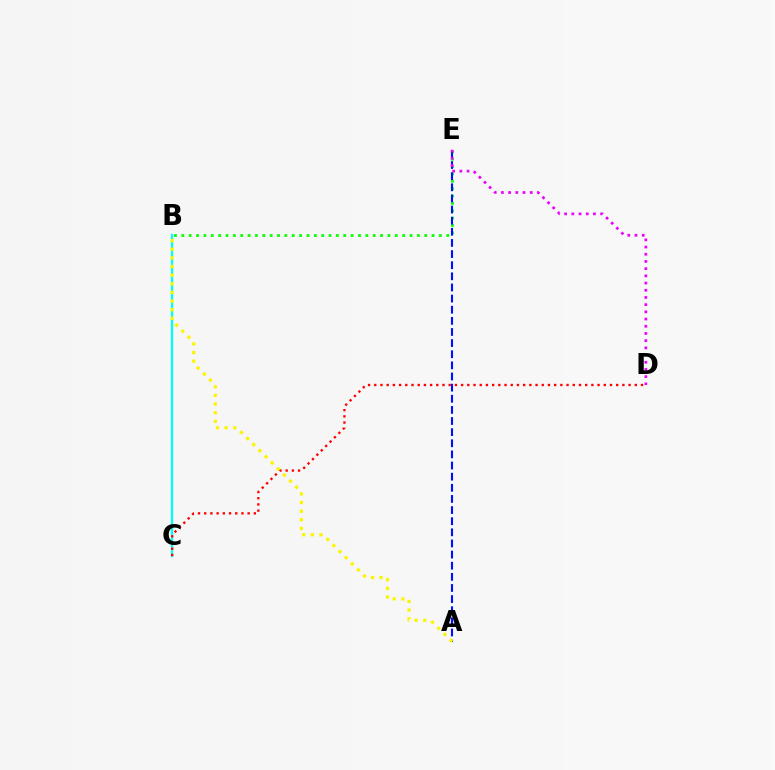{('B', 'E'): [{'color': '#08ff00', 'line_style': 'dotted', 'thickness': 2.0}], ('A', 'E'): [{'color': '#0010ff', 'line_style': 'dashed', 'thickness': 1.51}], ('B', 'C'): [{'color': '#00fff6', 'line_style': 'solid', 'thickness': 1.64}], ('D', 'E'): [{'color': '#ee00ff', 'line_style': 'dotted', 'thickness': 1.96}], ('C', 'D'): [{'color': '#ff0000', 'line_style': 'dotted', 'thickness': 1.69}], ('A', 'B'): [{'color': '#fcf500', 'line_style': 'dotted', 'thickness': 2.35}]}